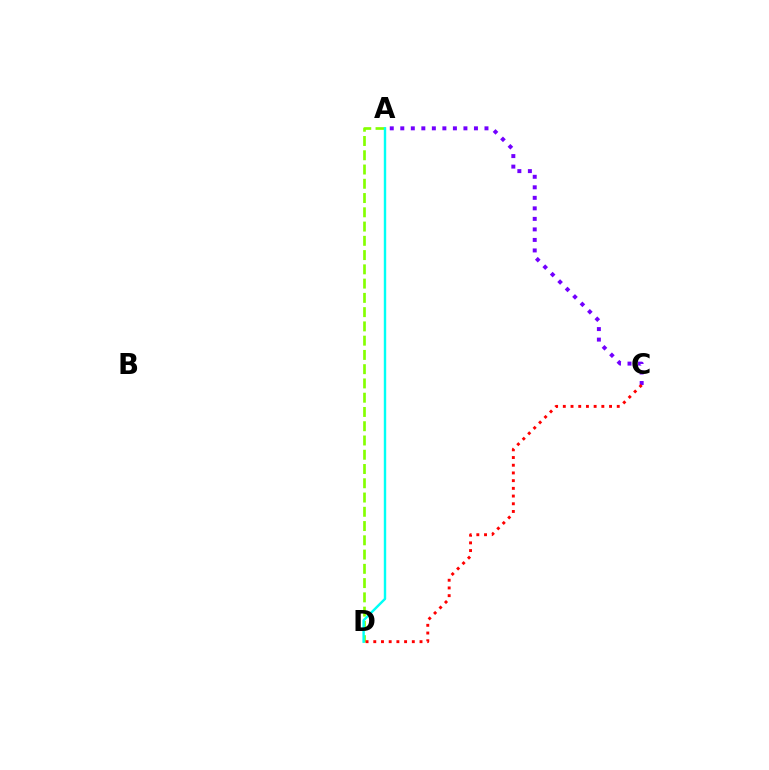{('A', 'D'): [{'color': '#84ff00', 'line_style': 'dashed', 'thickness': 1.94}, {'color': '#00fff6', 'line_style': 'solid', 'thickness': 1.74}], ('A', 'C'): [{'color': '#7200ff', 'line_style': 'dotted', 'thickness': 2.86}], ('C', 'D'): [{'color': '#ff0000', 'line_style': 'dotted', 'thickness': 2.09}]}